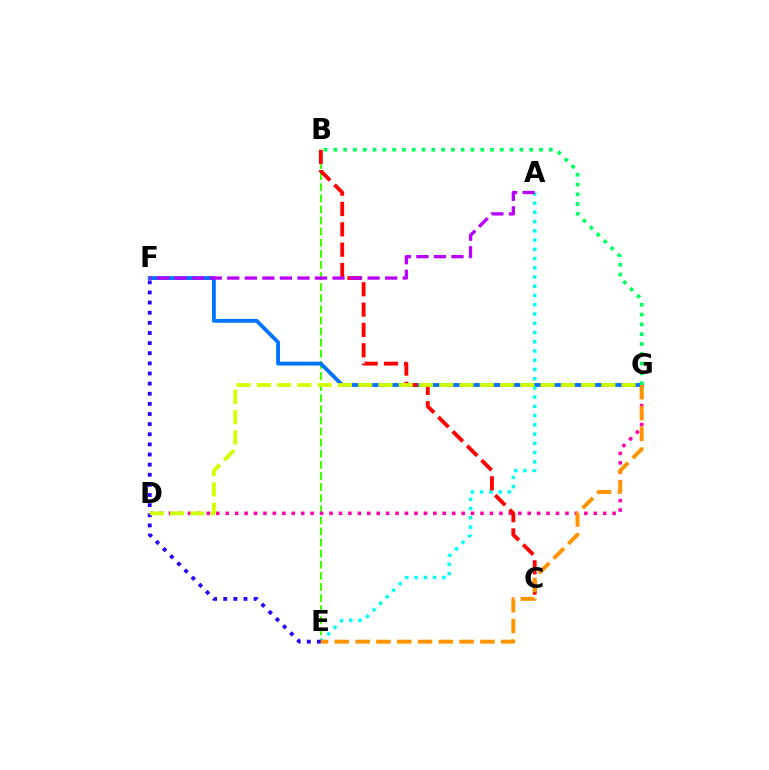{('B', 'E'): [{'color': '#3dff00', 'line_style': 'dashed', 'thickness': 1.51}], ('D', 'G'): [{'color': '#ff00ac', 'line_style': 'dotted', 'thickness': 2.56}, {'color': '#d1ff00', 'line_style': 'dashed', 'thickness': 2.75}], ('F', 'G'): [{'color': '#0074ff', 'line_style': 'solid', 'thickness': 2.76}], ('A', 'E'): [{'color': '#00fff6', 'line_style': 'dotted', 'thickness': 2.51}], ('B', 'C'): [{'color': '#ff0000', 'line_style': 'dashed', 'thickness': 2.76}], ('E', 'F'): [{'color': '#2500ff', 'line_style': 'dotted', 'thickness': 2.75}], ('B', 'G'): [{'color': '#00ff5c', 'line_style': 'dotted', 'thickness': 2.66}], ('E', 'G'): [{'color': '#ff9400', 'line_style': 'dashed', 'thickness': 2.83}], ('A', 'F'): [{'color': '#b900ff', 'line_style': 'dashed', 'thickness': 2.38}]}